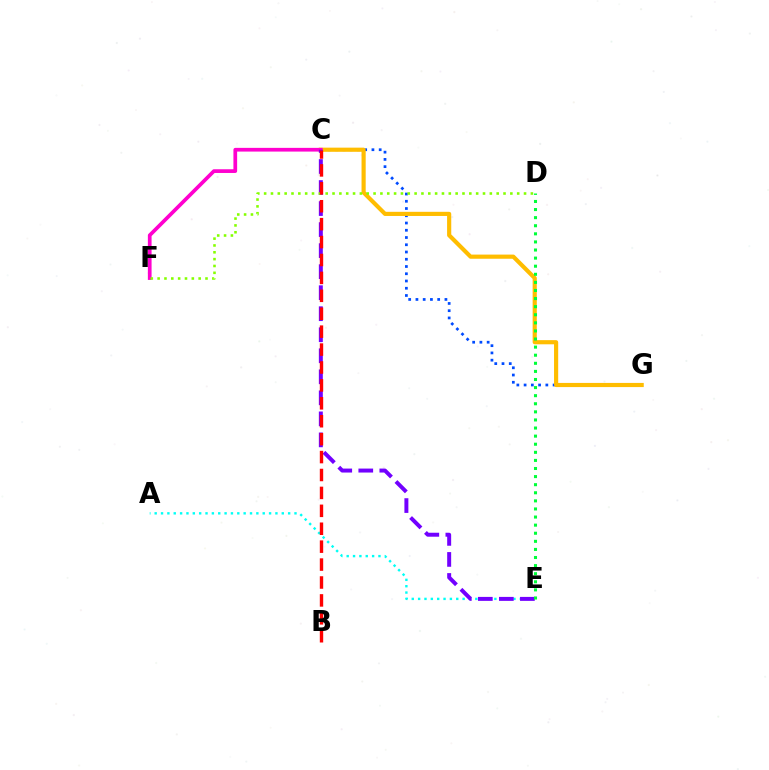{('C', 'G'): [{'color': '#004bff', 'line_style': 'dotted', 'thickness': 1.97}, {'color': '#ffbd00', 'line_style': 'solid', 'thickness': 2.99}], ('A', 'E'): [{'color': '#00fff6', 'line_style': 'dotted', 'thickness': 1.73}], ('C', 'F'): [{'color': '#ff00cf', 'line_style': 'solid', 'thickness': 2.67}], ('C', 'E'): [{'color': '#7200ff', 'line_style': 'dashed', 'thickness': 2.86}], ('D', 'F'): [{'color': '#84ff00', 'line_style': 'dotted', 'thickness': 1.86}], ('B', 'C'): [{'color': '#ff0000', 'line_style': 'dashed', 'thickness': 2.43}], ('D', 'E'): [{'color': '#00ff39', 'line_style': 'dotted', 'thickness': 2.2}]}